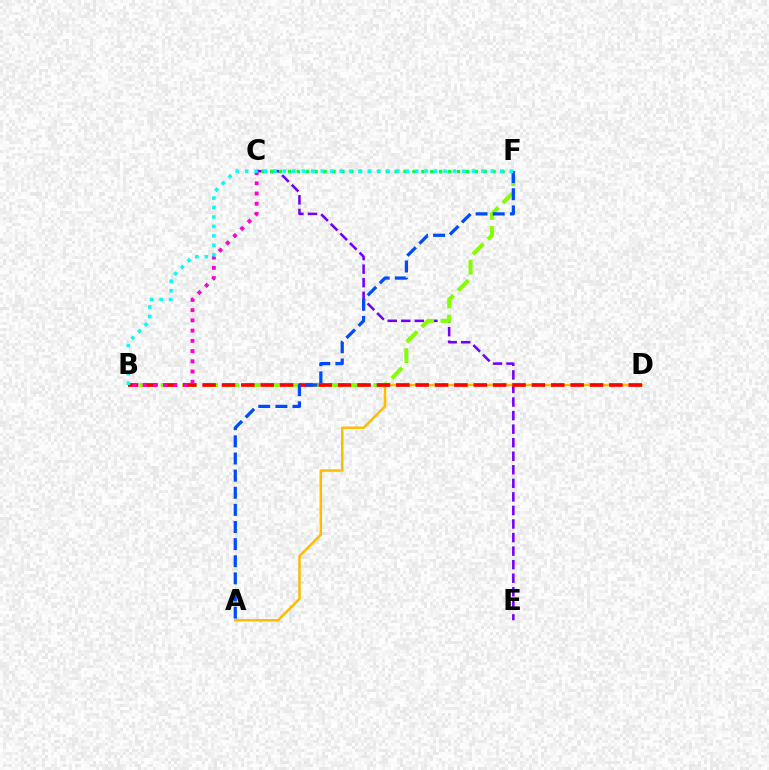{('C', 'E'): [{'color': '#7200ff', 'line_style': 'dashed', 'thickness': 1.84}], ('A', 'D'): [{'color': '#ffbd00', 'line_style': 'solid', 'thickness': 1.77}], ('C', 'F'): [{'color': '#00ff39', 'line_style': 'dotted', 'thickness': 2.42}], ('B', 'F'): [{'color': '#84ff00', 'line_style': 'dashed', 'thickness': 2.89}, {'color': '#00fff6', 'line_style': 'dotted', 'thickness': 2.57}], ('B', 'D'): [{'color': '#ff0000', 'line_style': 'dashed', 'thickness': 2.63}], ('A', 'F'): [{'color': '#004bff', 'line_style': 'dashed', 'thickness': 2.33}], ('B', 'C'): [{'color': '#ff00cf', 'line_style': 'dotted', 'thickness': 2.78}]}